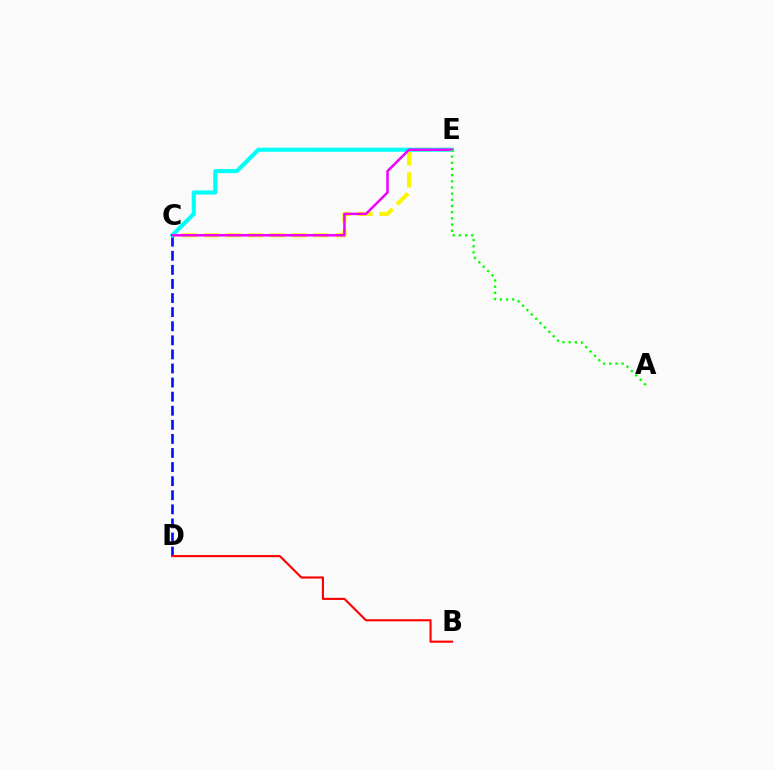{('C', 'E'): [{'color': '#fcf500', 'line_style': 'dashed', 'thickness': 2.97}, {'color': '#00fff6', 'line_style': 'solid', 'thickness': 2.95}, {'color': '#ee00ff', 'line_style': 'solid', 'thickness': 1.79}], ('C', 'D'): [{'color': '#0010ff', 'line_style': 'dashed', 'thickness': 1.91}], ('B', 'D'): [{'color': '#ff0000', 'line_style': 'solid', 'thickness': 1.53}], ('A', 'E'): [{'color': '#08ff00', 'line_style': 'dotted', 'thickness': 1.68}]}